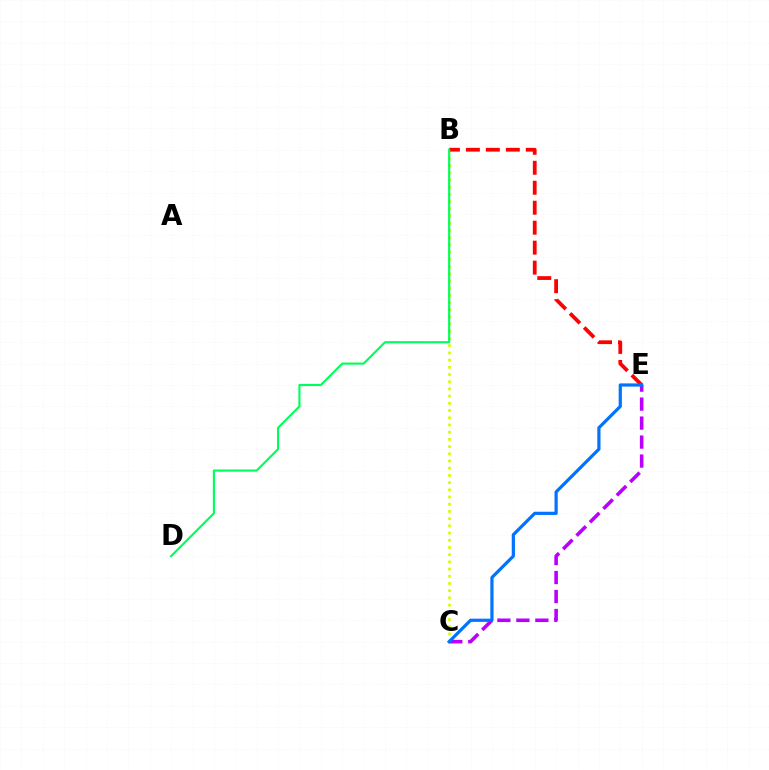{('B', 'C'): [{'color': '#d1ff00', 'line_style': 'dotted', 'thickness': 1.96}], ('C', 'E'): [{'color': '#b900ff', 'line_style': 'dashed', 'thickness': 2.58}, {'color': '#0074ff', 'line_style': 'solid', 'thickness': 2.31}], ('B', 'E'): [{'color': '#ff0000', 'line_style': 'dashed', 'thickness': 2.71}], ('B', 'D'): [{'color': '#00ff5c', 'line_style': 'solid', 'thickness': 1.55}]}